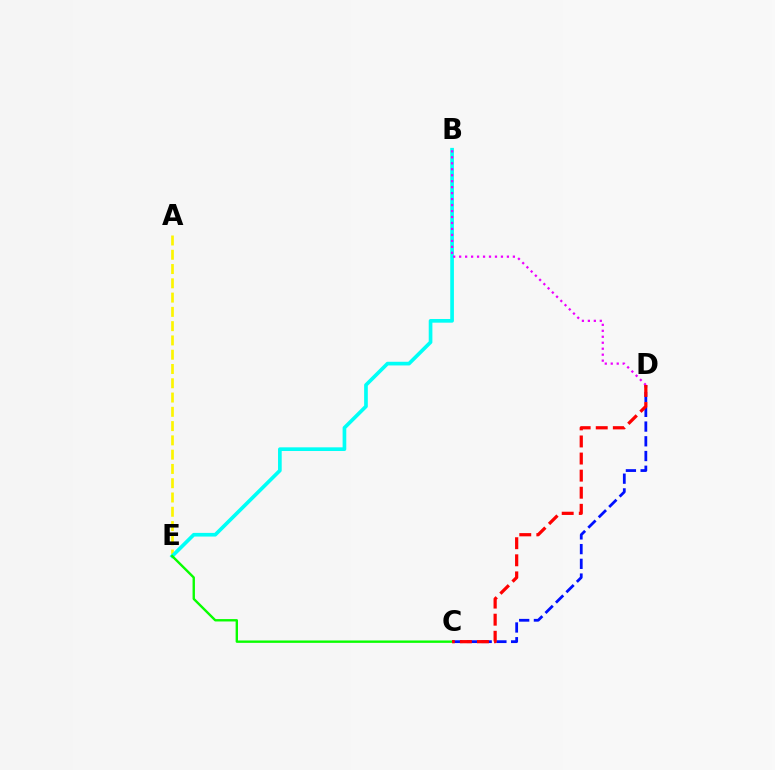{('C', 'D'): [{'color': '#0010ff', 'line_style': 'dashed', 'thickness': 2.0}, {'color': '#ff0000', 'line_style': 'dashed', 'thickness': 2.32}], ('A', 'E'): [{'color': '#fcf500', 'line_style': 'dashed', 'thickness': 1.94}], ('B', 'E'): [{'color': '#00fff6', 'line_style': 'solid', 'thickness': 2.65}], ('B', 'D'): [{'color': '#ee00ff', 'line_style': 'dotted', 'thickness': 1.62}], ('C', 'E'): [{'color': '#08ff00', 'line_style': 'solid', 'thickness': 1.71}]}